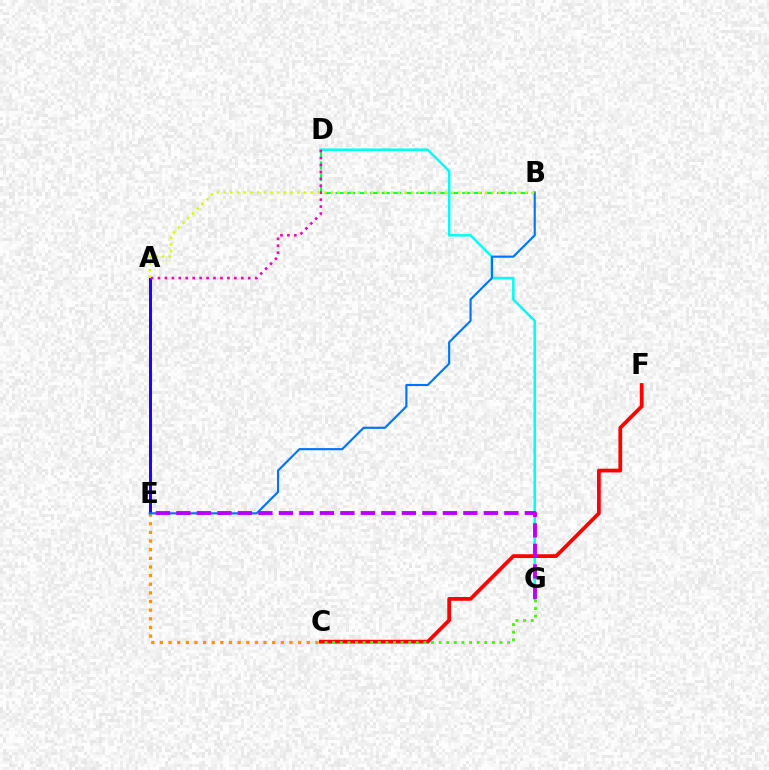{('C', 'F'): [{'color': '#ff0000', 'line_style': 'solid', 'thickness': 2.7}], ('A', 'E'): [{'color': '#2500ff', 'line_style': 'solid', 'thickness': 2.17}], ('C', 'E'): [{'color': '#ff9400', 'line_style': 'dotted', 'thickness': 2.35}], ('D', 'G'): [{'color': '#00fff6', 'line_style': 'solid', 'thickness': 1.8}], ('B', 'D'): [{'color': '#00ff5c', 'line_style': 'dashed', 'thickness': 1.57}], ('C', 'G'): [{'color': '#3dff00', 'line_style': 'dotted', 'thickness': 2.07}], ('B', 'E'): [{'color': '#0074ff', 'line_style': 'solid', 'thickness': 1.55}], ('E', 'G'): [{'color': '#b900ff', 'line_style': 'dashed', 'thickness': 2.78}], ('A', 'D'): [{'color': '#ff00ac', 'line_style': 'dotted', 'thickness': 1.89}], ('A', 'B'): [{'color': '#d1ff00', 'line_style': 'dotted', 'thickness': 1.82}]}